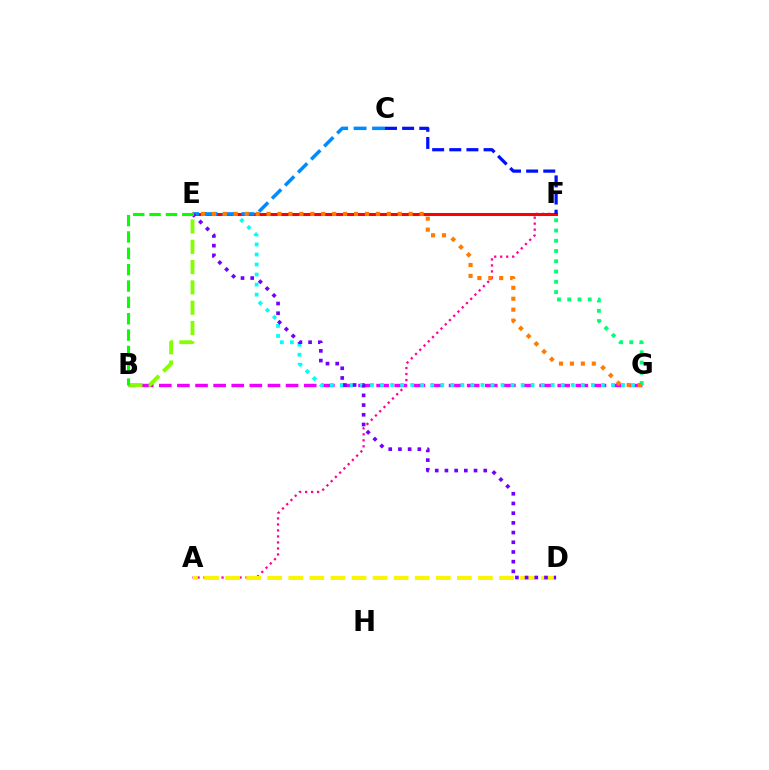{('A', 'F'): [{'color': '#ff0094', 'line_style': 'dotted', 'thickness': 1.63}], ('B', 'G'): [{'color': '#ee00ff', 'line_style': 'dashed', 'thickness': 2.46}], ('F', 'G'): [{'color': '#00ff74', 'line_style': 'dotted', 'thickness': 2.79}], ('E', 'F'): [{'color': '#ff0000', 'line_style': 'solid', 'thickness': 2.19}], ('E', 'G'): [{'color': '#00fff6', 'line_style': 'dotted', 'thickness': 2.73}, {'color': '#ff7c00', 'line_style': 'dotted', 'thickness': 2.97}], ('A', 'D'): [{'color': '#fcf500', 'line_style': 'dashed', 'thickness': 2.86}], ('C', 'F'): [{'color': '#0010ff', 'line_style': 'dashed', 'thickness': 2.33}], ('B', 'E'): [{'color': '#84ff00', 'line_style': 'dashed', 'thickness': 2.76}, {'color': '#08ff00', 'line_style': 'dashed', 'thickness': 2.22}], ('C', 'E'): [{'color': '#008cff', 'line_style': 'dashed', 'thickness': 2.51}], ('D', 'E'): [{'color': '#7200ff', 'line_style': 'dotted', 'thickness': 2.64}]}